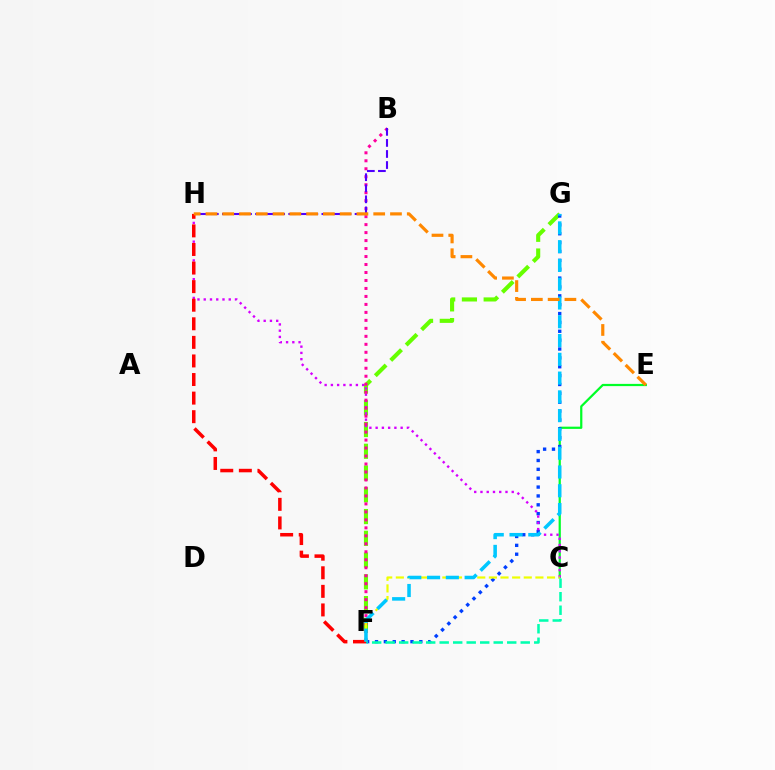{('C', 'E'): [{'color': '#00ff27', 'line_style': 'solid', 'thickness': 1.6}], ('F', 'G'): [{'color': '#66ff00', 'line_style': 'dashed', 'thickness': 2.96}, {'color': '#003fff', 'line_style': 'dotted', 'thickness': 2.41}, {'color': '#00c7ff', 'line_style': 'dashed', 'thickness': 2.55}], ('C', 'H'): [{'color': '#d600ff', 'line_style': 'dotted', 'thickness': 1.7}], ('B', 'F'): [{'color': '#ff00a0', 'line_style': 'dotted', 'thickness': 2.17}], ('F', 'H'): [{'color': '#ff0000', 'line_style': 'dashed', 'thickness': 2.52}], ('C', 'F'): [{'color': '#00ffaf', 'line_style': 'dashed', 'thickness': 1.83}, {'color': '#eeff00', 'line_style': 'dashed', 'thickness': 1.58}], ('B', 'H'): [{'color': '#4f00ff', 'line_style': 'dashed', 'thickness': 1.5}], ('E', 'H'): [{'color': '#ff8800', 'line_style': 'dashed', 'thickness': 2.28}]}